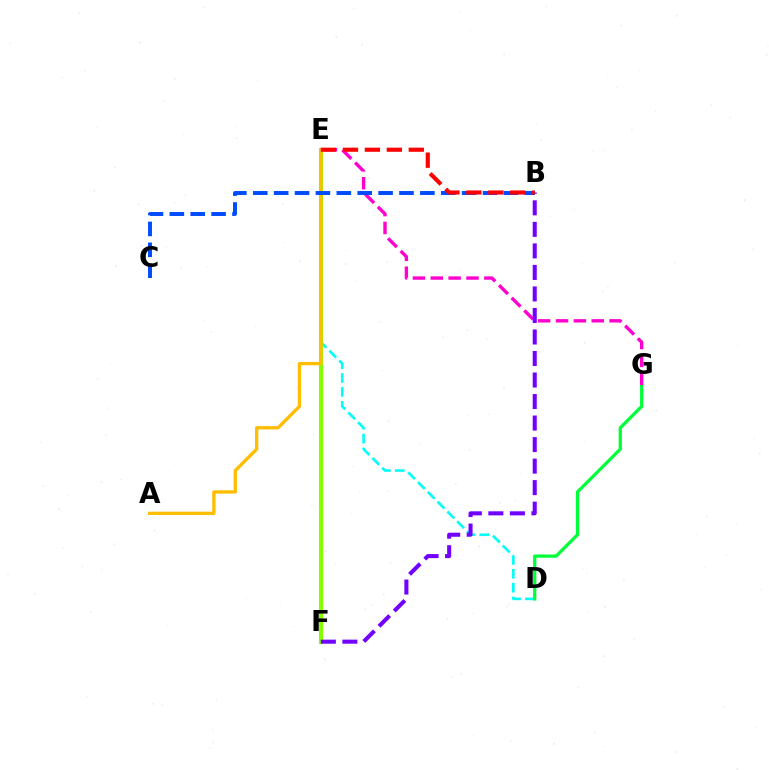{('D', 'E'): [{'color': '#00fff6', 'line_style': 'dashed', 'thickness': 1.89}], ('E', 'F'): [{'color': '#84ff00', 'line_style': 'solid', 'thickness': 2.95}], ('A', 'E'): [{'color': '#ffbd00', 'line_style': 'solid', 'thickness': 2.38}], ('D', 'G'): [{'color': '#00ff39', 'line_style': 'solid', 'thickness': 2.35}], ('E', 'G'): [{'color': '#ff00cf', 'line_style': 'dashed', 'thickness': 2.43}], ('B', 'F'): [{'color': '#7200ff', 'line_style': 'dashed', 'thickness': 2.92}], ('B', 'C'): [{'color': '#004bff', 'line_style': 'dashed', 'thickness': 2.84}], ('B', 'E'): [{'color': '#ff0000', 'line_style': 'dashed', 'thickness': 2.98}]}